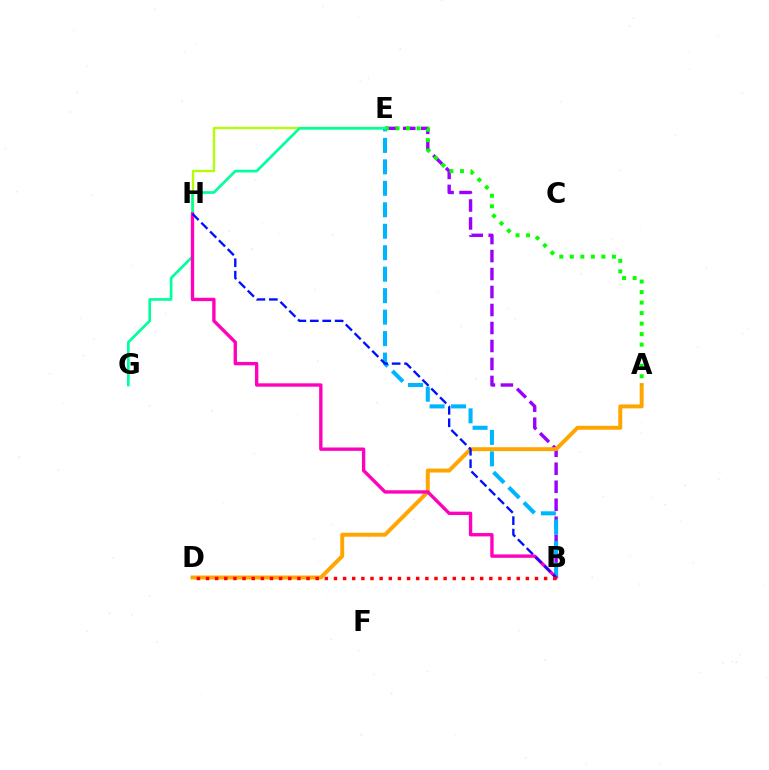{('B', 'E'): [{'color': '#9b00ff', 'line_style': 'dashed', 'thickness': 2.44}, {'color': '#00b5ff', 'line_style': 'dashed', 'thickness': 2.92}], ('E', 'H'): [{'color': '#b3ff00', 'line_style': 'solid', 'thickness': 1.66}], ('A', 'D'): [{'color': '#ffa500', 'line_style': 'solid', 'thickness': 2.85}], ('A', 'E'): [{'color': '#08ff00', 'line_style': 'dotted', 'thickness': 2.86}], ('E', 'G'): [{'color': '#00ff9d', 'line_style': 'solid', 'thickness': 1.93}], ('B', 'H'): [{'color': '#ff00bd', 'line_style': 'solid', 'thickness': 2.42}, {'color': '#0010ff', 'line_style': 'dashed', 'thickness': 1.69}], ('B', 'D'): [{'color': '#ff0000', 'line_style': 'dotted', 'thickness': 2.48}]}